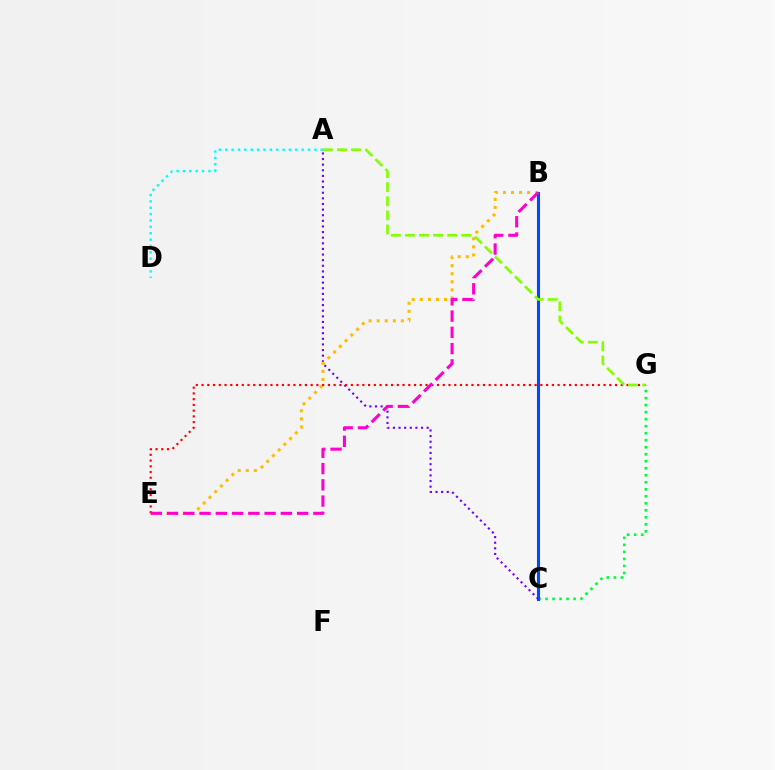{('C', 'G'): [{'color': '#00ff39', 'line_style': 'dotted', 'thickness': 1.91}], ('B', 'C'): [{'color': '#004bff', 'line_style': 'solid', 'thickness': 2.22}], ('A', 'C'): [{'color': '#7200ff', 'line_style': 'dotted', 'thickness': 1.53}], ('B', 'E'): [{'color': '#ffbd00', 'line_style': 'dotted', 'thickness': 2.19}, {'color': '#ff00cf', 'line_style': 'dashed', 'thickness': 2.21}], ('A', 'D'): [{'color': '#00fff6', 'line_style': 'dotted', 'thickness': 1.73}], ('E', 'G'): [{'color': '#ff0000', 'line_style': 'dotted', 'thickness': 1.56}], ('A', 'G'): [{'color': '#84ff00', 'line_style': 'dashed', 'thickness': 1.91}]}